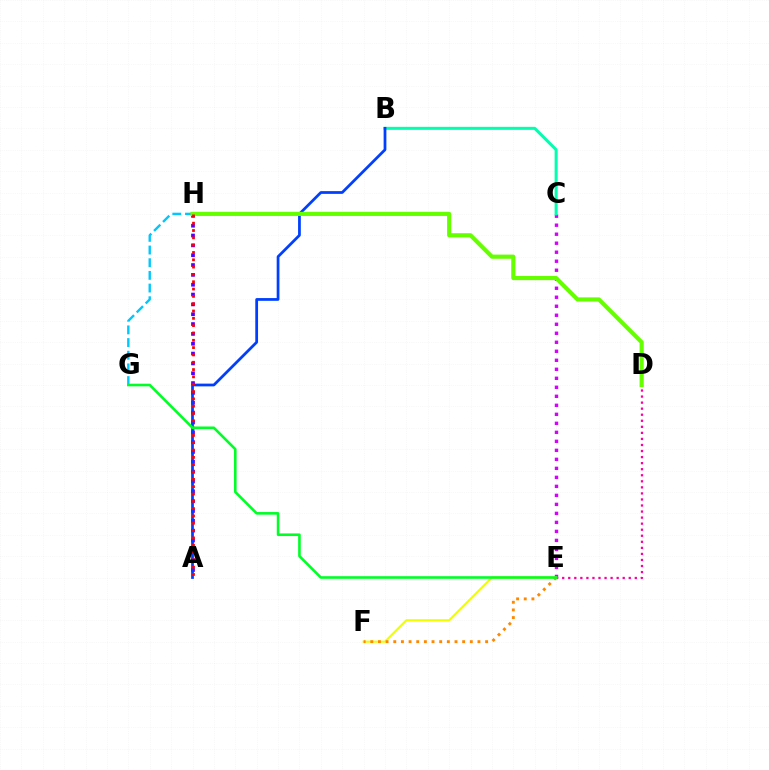{('C', 'E'): [{'color': '#d600ff', 'line_style': 'dotted', 'thickness': 2.45}], ('D', 'E'): [{'color': '#ff00a0', 'line_style': 'dotted', 'thickness': 1.64}], ('A', 'H'): [{'color': '#4f00ff', 'line_style': 'dotted', 'thickness': 2.67}, {'color': '#ff0000', 'line_style': 'dotted', 'thickness': 1.99}], ('B', 'C'): [{'color': '#00ffaf', 'line_style': 'solid', 'thickness': 2.17}], ('A', 'B'): [{'color': '#003fff', 'line_style': 'solid', 'thickness': 1.98}], ('G', 'H'): [{'color': '#00c7ff', 'line_style': 'dashed', 'thickness': 1.72}], ('D', 'H'): [{'color': '#66ff00', 'line_style': 'solid', 'thickness': 2.99}], ('E', 'F'): [{'color': '#eeff00', 'line_style': 'solid', 'thickness': 1.54}, {'color': '#ff8800', 'line_style': 'dotted', 'thickness': 2.08}], ('E', 'G'): [{'color': '#00ff27', 'line_style': 'solid', 'thickness': 1.88}]}